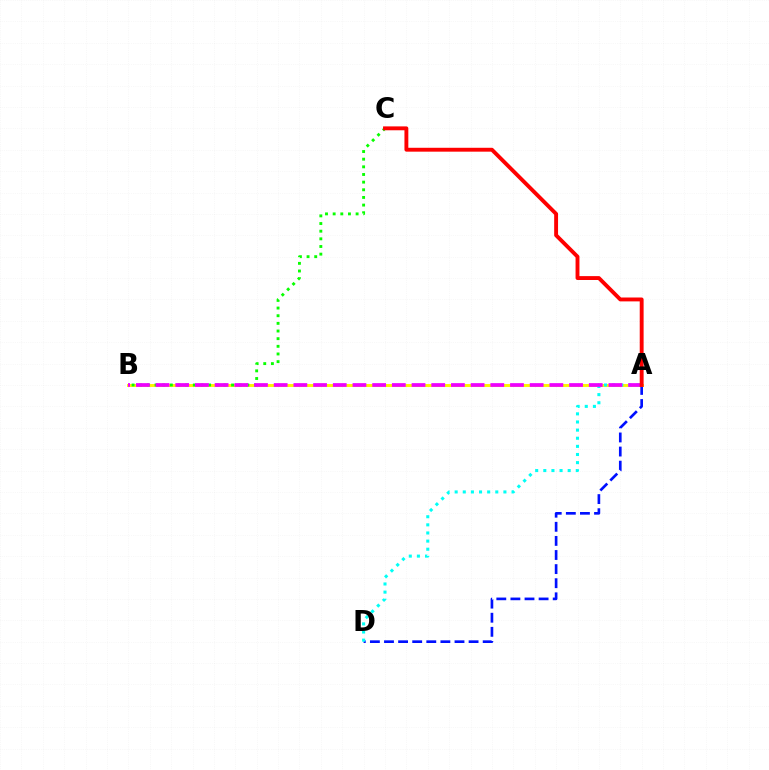{('A', 'D'): [{'color': '#0010ff', 'line_style': 'dashed', 'thickness': 1.92}, {'color': '#00fff6', 'line_style': 'dotted', 'thickness': 2.21}], ('A', 'B'): [{'color': '#fcf500', 'line_style': 'solid', 'thickness': 2.11}, {'color': '#ee00ff', 'line_style': 'dashed', 'thickness': 2.68}], ('B', 'C'): [{'color': '#08ff00', 'line_style': 'dotted', 'thickness': 2.08}], ('A', 'C'): [{'color': '#ff0000', 'line_style': 'solid', 'thickness': 2.8}]}